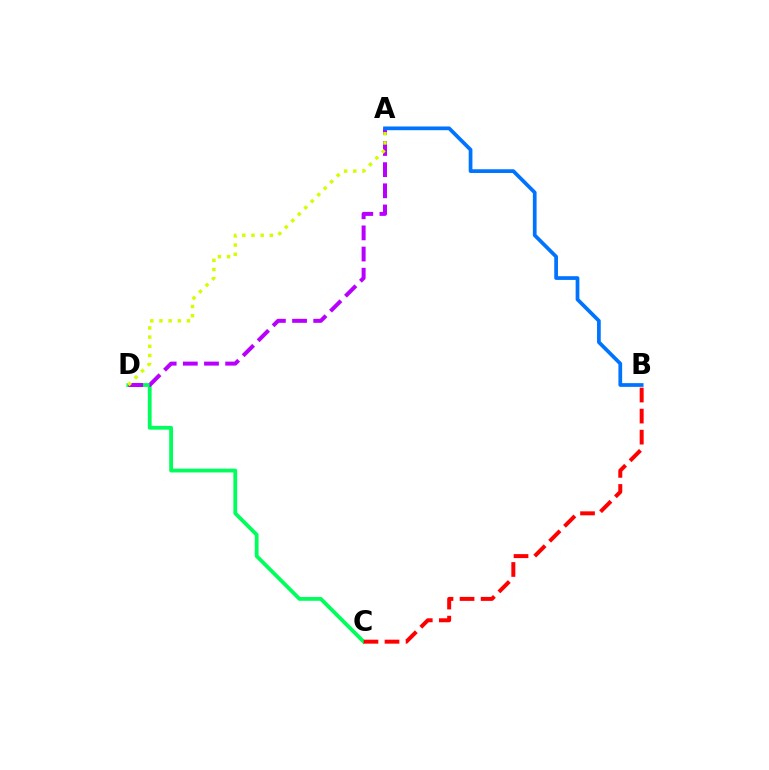{('C', 'D'): [{'color': '#00ff5c', 'line_style': 'solid', 'thickness': 2.74}], ('B', 'C'): [{'color': '#ff0000', 'line_style': 'dashed', 'thickness': 2.86}], ('A', 'D'): [{'color': '#b900ff', 'line_style': 'dashed', 'thickness': 2.87}, {'color': '#d1ff00', 'line_style': 'dotted', 'thickness': 2.49}], ('A', 'B'): [{'color': '#0074ff', 'line_style': 'solid', 'thickness': 2.68}]}